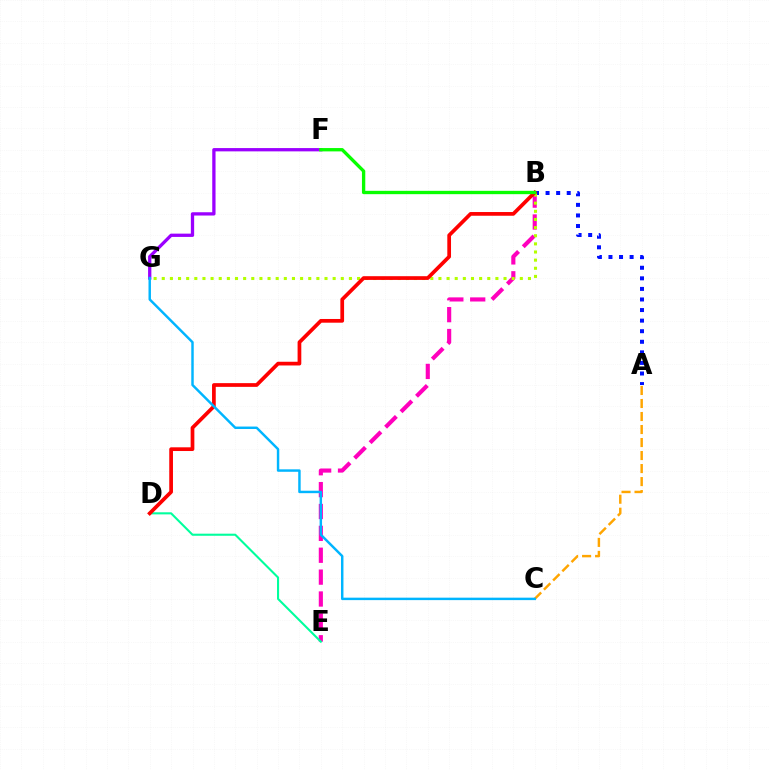{('A', 'B'): [{'color': '#0010ff', 'line_style': 'dotted', 'thickness': 2.87}], ('B', 'E'): [{'color': '#ff00bd', 'line_style': 'dashed', 'thickness': 2.97}], ('D', 'E'): [{'color': '#00ff9d', 'line_style': 'solid', 'thickness': 1.51}], ('F', 'G'): [{'color': '#9b00ff', 'line_style': 'solid', 'thickness': 2.37}], ('B', 'G'): [{'color': '#b3ff00', 'line_style': 'dotted', 'thickness': 2.21}], ('A', 'C'): [{'color': '#ffa500', 'line_style': 'dashed', 'thickness': 1.77}], ('B', 'D'): [{'color': '#ff0000', 'line_style': 'solid', 'thickness': 2.68}], ('C', 'G'): [{'color': '#00b5ff', 'line_style': 'solid', 'thickness': 1.77}], ('B', 'F'): [{'color': '#08ff00', 'line_style': 'solid', 'thickness': 2.4}]}